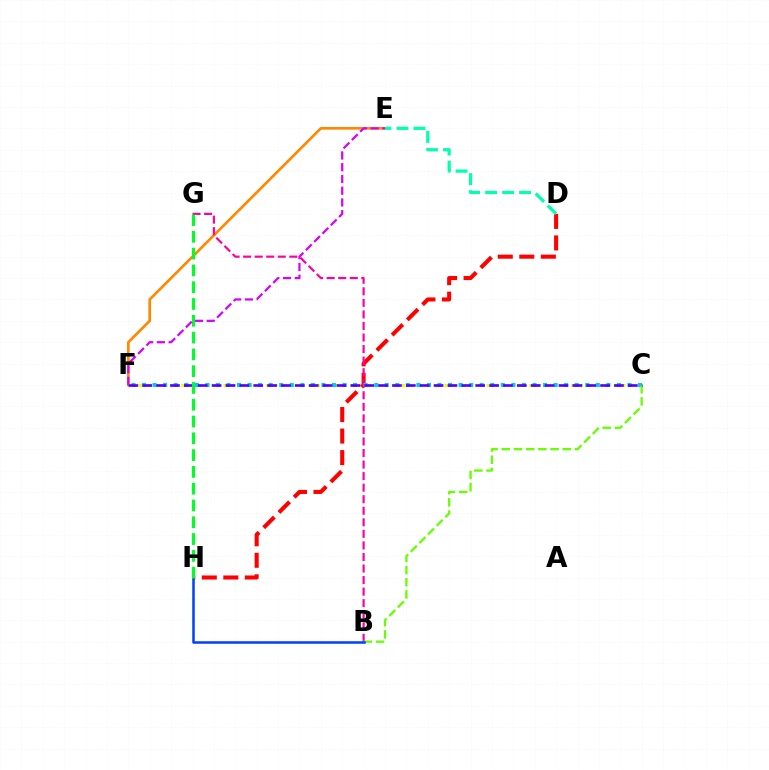{('C', 'F'): [{'color': '#eeff00', 'line_style': 'dotted', 'thickness': 2.3}, {'color': '#00c7ff', 'line_style': 'dotted', 'thickness': 2.87}, {'color': '#4f00ff', 'line_style': 'dashed', 'thickness': 1.88}], ('D', 'H'): [{'color': '#ff0000', 'line_style': 'dashed', 'thickness': 2.92}], ('E', 'F'): [{'color': '#ff8800', 'line_style': 'solid', 'thickness': 1.91}, {'color': '#d600ff', 'line_style': 'dashed', 'thickness': 1.6}], ('B', 'G'): [{'color': '#ff00a0', 'line_style': 'dashed', 'thickness': 1.57}], ('B', 'C'): [{'color': '#66ff00', 'line_style': 'dashed', 'thickness': 1.66}], ('B', 'H'): [{'color': '#003fff', 'line_style': 'solid', 'thickness': 1.81}], ('D', 'E'): [{'color': '#00ffaf', 'line_style': 'dashed', 'thickness': 2.31}], ('G', 'H'): [{'color': '#00ff27', 'line_style': 'dashed', 'thickness': 2.28}]}